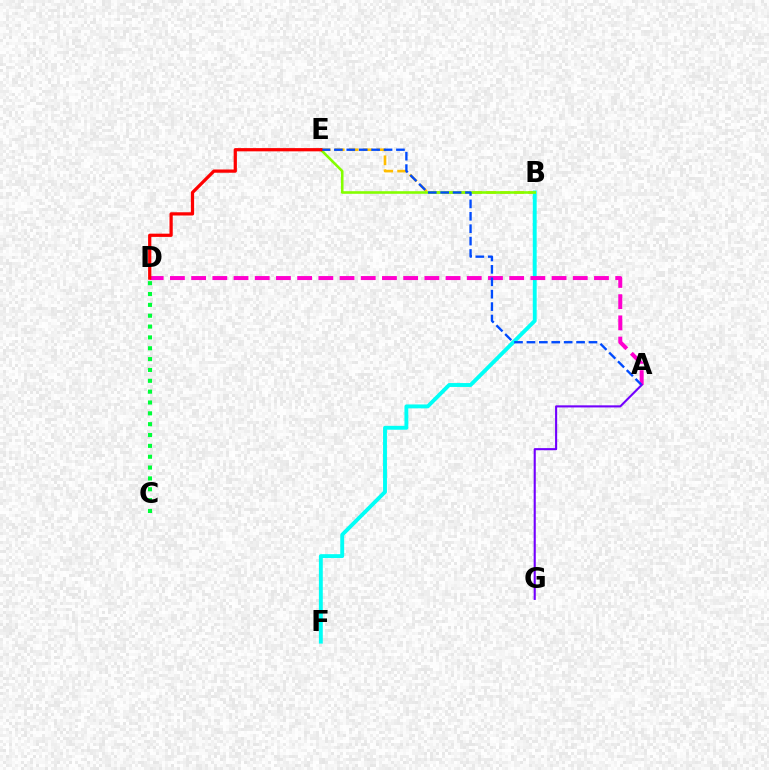{('B', 'E'): [{'color': '#ffbd00', 'line_style': 'dashed', 'thickness': 1.9}, {'color': '#84ff00', 'line_style': 'solid', 'thickness': 1.86}], ('B', 'F'): [{'color': '#00fff6', 'line_style': 'solid', 'thickness': 2.8}], ('C', 'D'): [{'color': '#00ff39', 'line_style': 'dotted', 'thickness': 2.95}], ('A', 'D'): [{'color': '#ff00cf', 'line_style': 'dashed', 'thickness': 2.88}], ('A', 'E'): [{'color': '#004bff', 'line_style': 'dashed', 'thickness': 1.69}], ('A', 'G'): [{'color': '#7200ff', 'line_style': 'solid', 'thickness': 1.52}], ('D', 'E'): [{'color': '#ff0000', 'line_style': 'solid', 'thickness': 2.33}]}